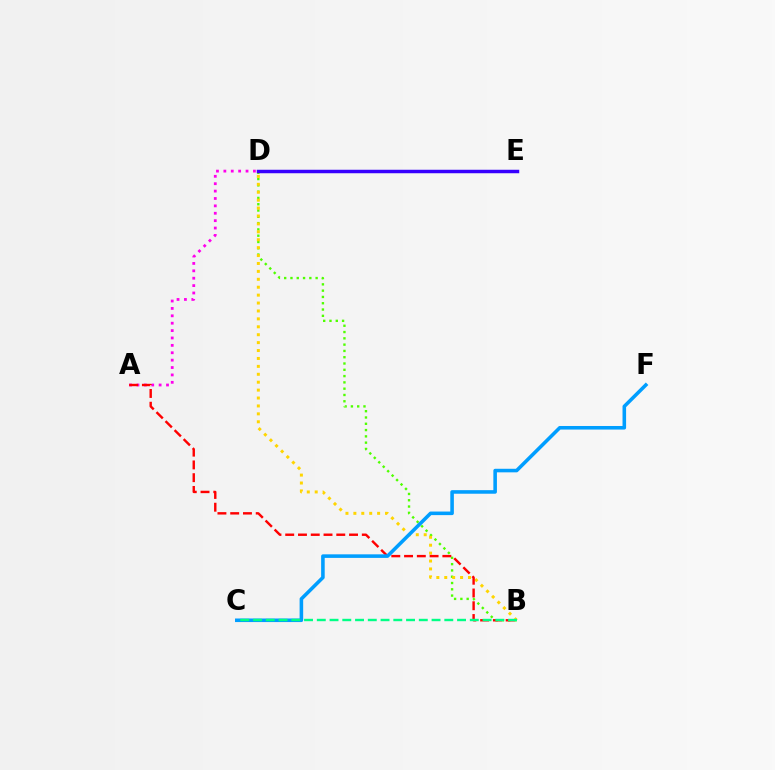{('A', 'D'): [{'color': '#ff00ed', 'line_style': 'dotted', 'thickness': 2.01}], ('B', 'D'): [{'color': '#4fff00', 'line_style': 'dotted', 'thickness': 1.71}, {'color': '#ffd500', 'line_style': 'dotted', 'thickness': 2.15}], ('D', 'E'): [{'color': '#3700ff', 'line_style': 'solid', 'thickness': 2.5}], ('A', 'B'): [{'color': '#ff0000', 'line_style': 'dashed', 'thickness': 1.73}], ('C', 'F'): [{'color': '#009eff', 'line_style': 'solid', 'thickness': 2.57}], ('B', 'C'): [{'color': '#00ff86', 'line_style': 'dashed', 'thickness': 1.73}]}